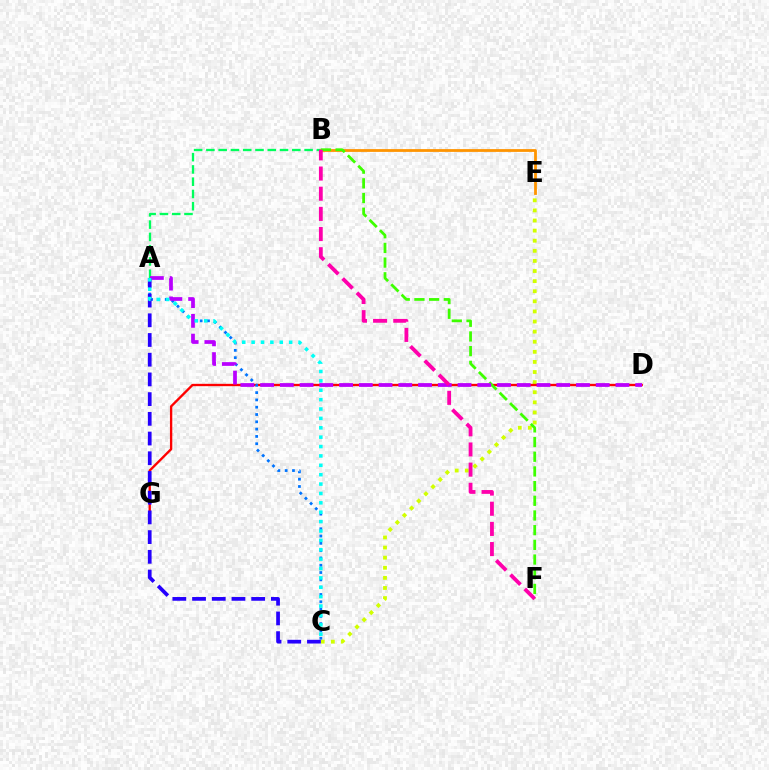{('C', 'E'): [{'color': '#d1ff00', 'line_style': 'dotted', 'thickness': 2.74}], ('D', 'G'): [{'color': '#ff0000', 'line_style': 'solid', 'thickness': 1.69}], ('A', 'B'): [{'color': '#00ff5c', 'line_style': 'dashed', 'thickness': 1.67}], ('A', 'C'): [{'color': '#0074ff', 'line_style': 'dotted', 'thickness': 1.98}, {'color': '#2500ff', 'line_style': 'dashed', 'thickness': 2.68}, {'color': '#00fff6', 'line_style': 'dotted', 'thickness': 2.55}], ('B', 'E'): [{'color': '#ff9400', 'line_style': 'solid', 'thickness': 2.01}], ('B', 'F'): [{'color': '#3dff00', 'line_style': 'dashed', 'thickness': 2.0}, {'color': '#ff00ac', 'line_style': 'dashed', 'thickness': 2.74}], ('A', 'D'): [{'color': '#b900ff', 'line_style': 'dashed', 'thickness': 2.68}]}